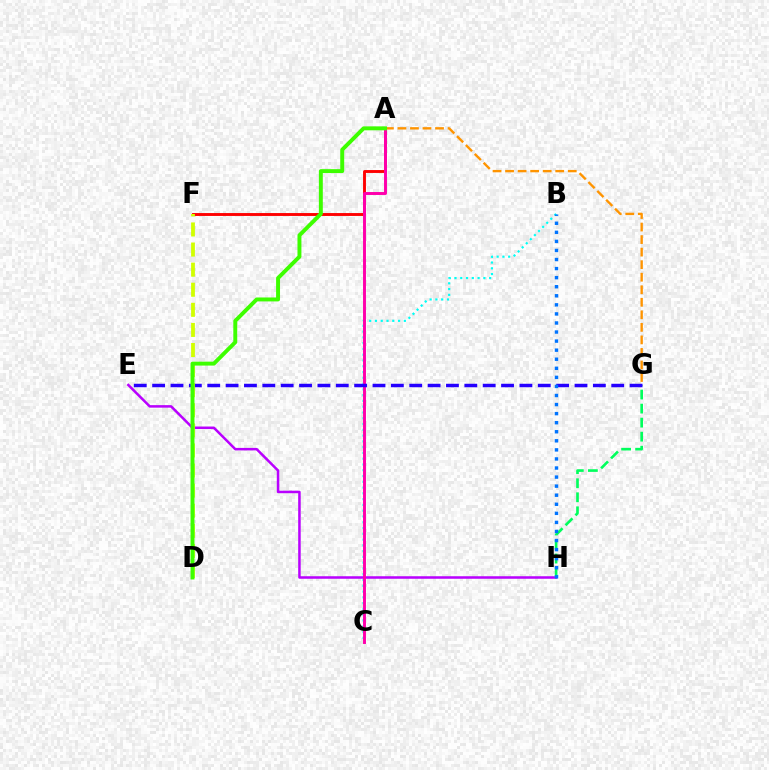{('B', 'C'): [{'color': '#00fff6', 'line_style': 'dotted', 'thickness': 1.57}], ('A', 'F'): [{'color': '#ff0000', 'line_style': 'solid', 'thickness': 2.08}], ('E', 'H'): [{'color': '#b900ff', 'line_style': 'solid', 'thickness': 1.81}], ('G', 'H'): [{'color': '#00ff5c', 'line_style': 'dashed', 'thickness': 1.91}], ('A', 'C'): [{'color': '#ff00ac', 'line_style': 'solid', 'thickness': 2.12}], ('E', 'G'): [{'color': '#2500ff', 'line_style': 'dashed', 'thickness': 2.49}], ('A', 'G'): [{'color': '#ff9400', 'line_style': 'dashed', 'thickness': 1.7}], ('D', 'F'): [{'color': '#d1ff00', 'line_style': 'dashed', 'thickness': 2.73}], ('A', 'D'): [{'color': '#3dff00', 'line_style': 'solid', 'thickness': 2.83}], ('B', 'H'): [{'color': '#0074ff', 'line_style': 'dotted', 'thickness': 2.46}]}